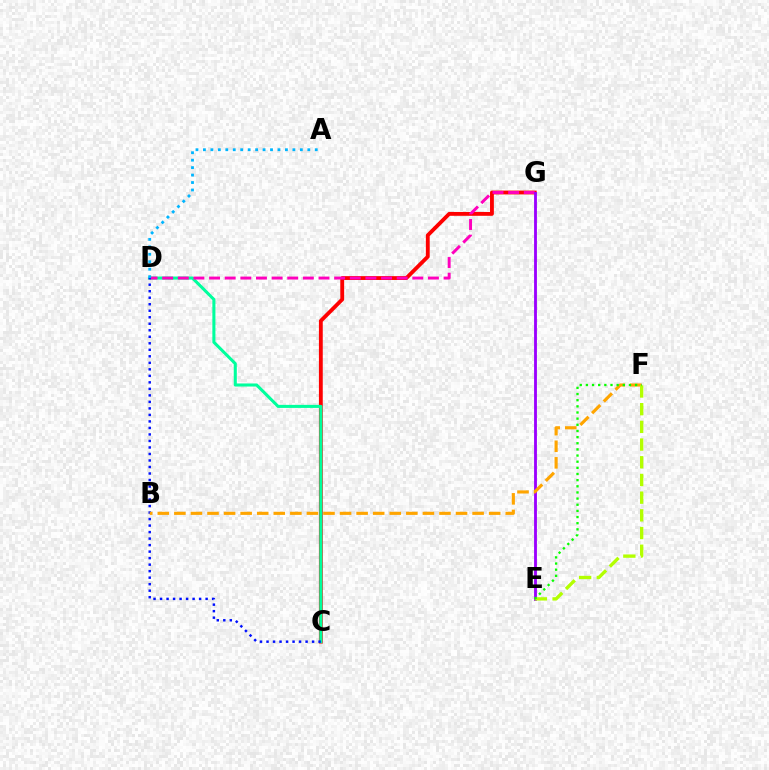{('C', 'G'): [{'color': '#ff0000', 'line_style': 'solid', 'thickness': 2.76}], ('C', 'D'): [{'color': '#00ff9d', 'line_style': 'solid', 'thickness': 2.2}, {'color': '#0010ff', 'line_style': 'dotted', 'thickness': 1.77}], ('D', 'G'): [{'color': '#ff00bd', 'line_style': 'dashed', 'thickness': 2.12}], ('E', 'G'): [{'color': '#9b00ff', 'line_style': 'solid', 'thickness': 2.05}], ('A', 'D'): [{'color': '#00b5ff', 'line_style': 'dotted', 'thickness': 2.03}], ('B', 'F'): [{'color': '#ffa500', 'line_style': 'dashed', 'thickness': 2.25}], ('E', 'F'): [{'color': '#b3ff00', 'line_style': 'dashed', 'thickness': 2.4}, {'color': '#08ff00', 'line_style': 'dotted', 'thickness': 1.67}]}